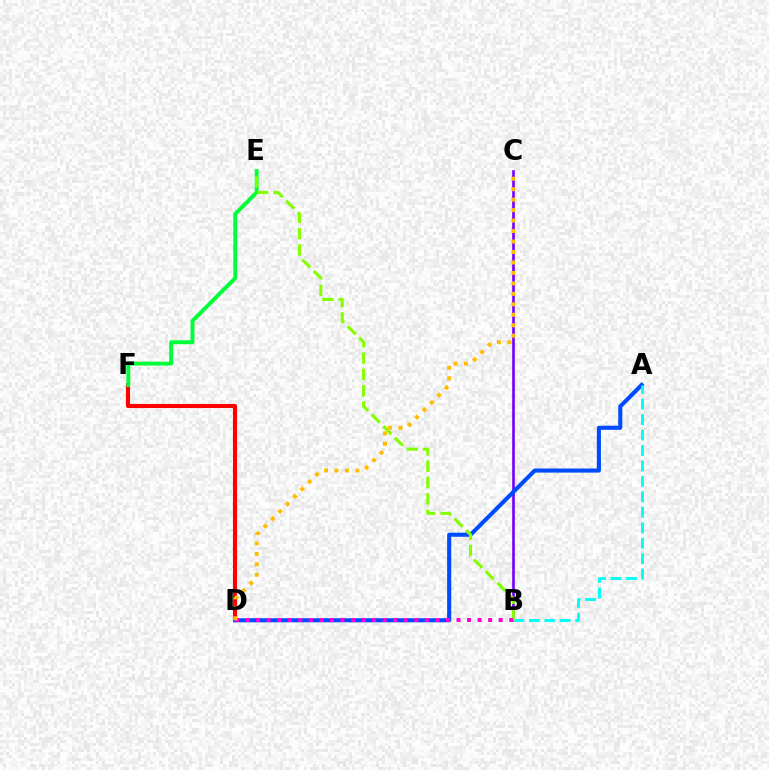{('B', 'C'): [{'color': '#7200ff', 'line_style': 'solid', 'thickness': 1.89}], ('D', 'F'): [{'color': '#ff0000', 'line_style': 'solid', 'thickness': 2.96}], ('E', 'F'): [{'color': '#00ff39', 'line_style': 'solid', 'thickness': 2.81}], ('A', 'D'): [{'color': '#004bff', 'line_style': 'solid', 'thickness': 2.94}], ('A', 'B'): [{'color': '#00fff6', 'line_style': 'dashed', 'thickness': 2.1}], ('B', 'E'): [{'color': '#84ff00', 'line_style': 'dashed', 'thickness': 2.22}], ('B', 'D'): [{'color': '#ff00cf', 'line_style': 'dotted', 'thickness': 2.87}], ('C', 'D'): [{'color': '#ffbd00', 'line_style': 'dotted', 'thickness': 2.84}]}